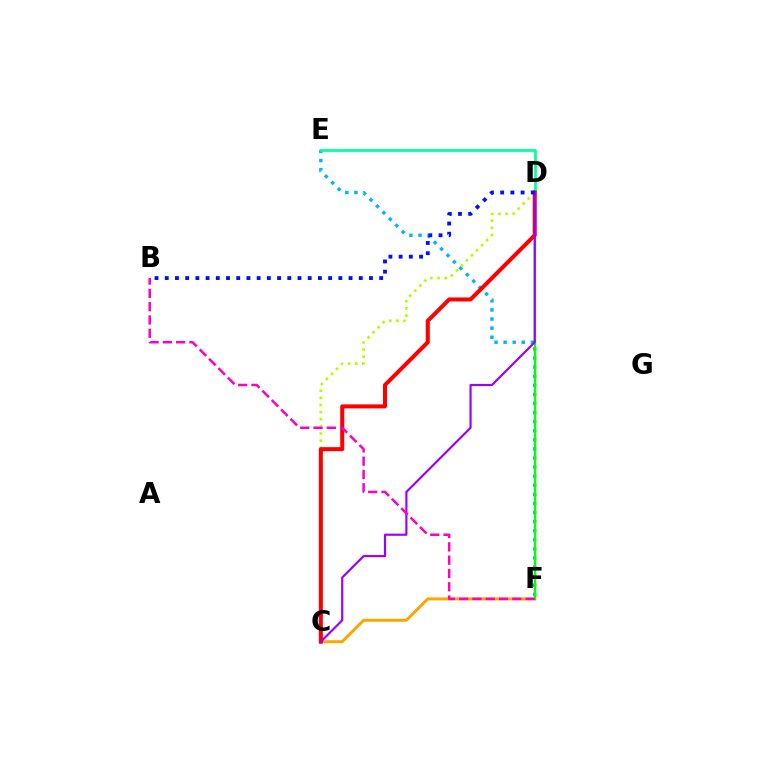{('E', 'F'): [{'color': '#00b5ff', 'line_style': 'dotted', 'thickness': 2.47}], ('C', 'F'): [{'color': '#ffa500', 'line_style': 'solid', 'thickness': 2.14}], ('D', 'E'): [{'color': '#00ff9d', 'line_style': 'solid', 'thickness': 1.94}], ('D', 'F'): [{'color': '#08ff00', 'line_style': 'solid', 'thickness': 1.73}], ('C', 'D'): [{'color': '#b3ff00', 'line_style': 'dotted', 'thickness': 1.94}, {'color': '#ff0000', 'line_style': 'solid', 'thickness': 2.9}, {'color': '#9b00ff', 'line_style': 'solid', 'thickness': 1.56}], ('B', 'F'): [{'color': '#ff00bd', 'line_style': 'dashed', 'thickness': 1.81}], ('B', 'D'): [{'color': '#0010ff', 'line_style': 'dotted', 'thickness': 2.77}]}